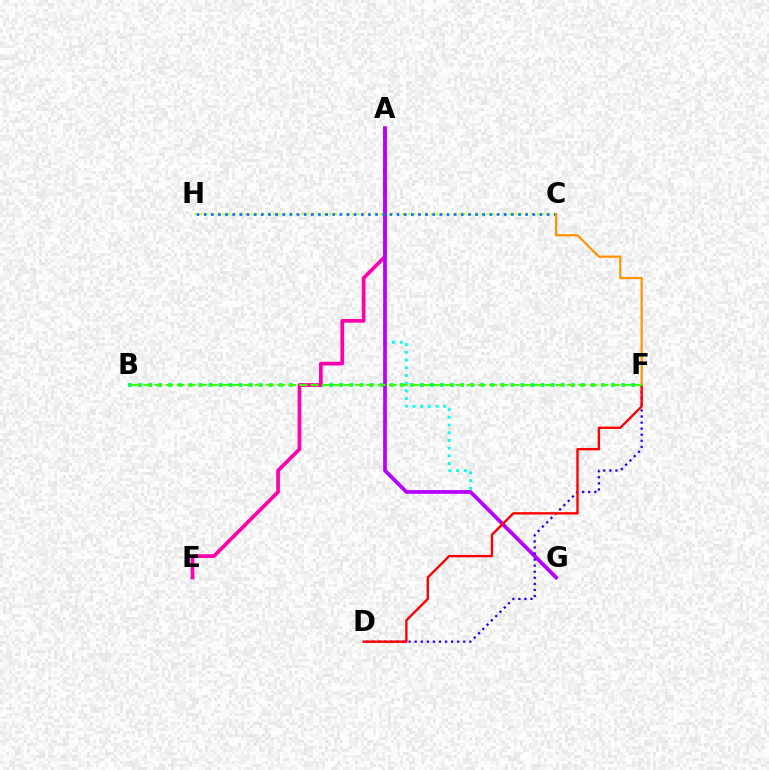{('B', 'F'): [{'color': '#00ff5c', 'line_style': 'dotted', 'thickness': 2.73}, {'color': '#3dff00', 'line_style': 'dashed', 'thickness': 1.52}], ('A', 'E'): [{'color': '#ff00ac', 'line_style': 'solid', 'thickness': 2.66}], ('A', 'G'): [{'color': '#00fff6', 'line_style': 'dotted', 'thickness': 2.09}, {'color': '#b900ff', 'line_style': 'solid', 'thickness': 2.68}], ('C', 'H'): [{'color': '#d1ff00', 'line_style': 'dotted', 'thickness': 1.53}, {'color': '#0074ff', 'line_style': 'dotted', 'thickness': 1.94}], ('D', 'F'): [{'color': '#2500ff', 'line_style': 'dotted', 'thickness': 1.65}, {'color': '#ff0000', 'line_style': 'solid', 'thickness': 1.7}], ('C', 'F'): [{'color': '#ff9400', 'line_style': 'solid', 'thickness': 1.61}]}